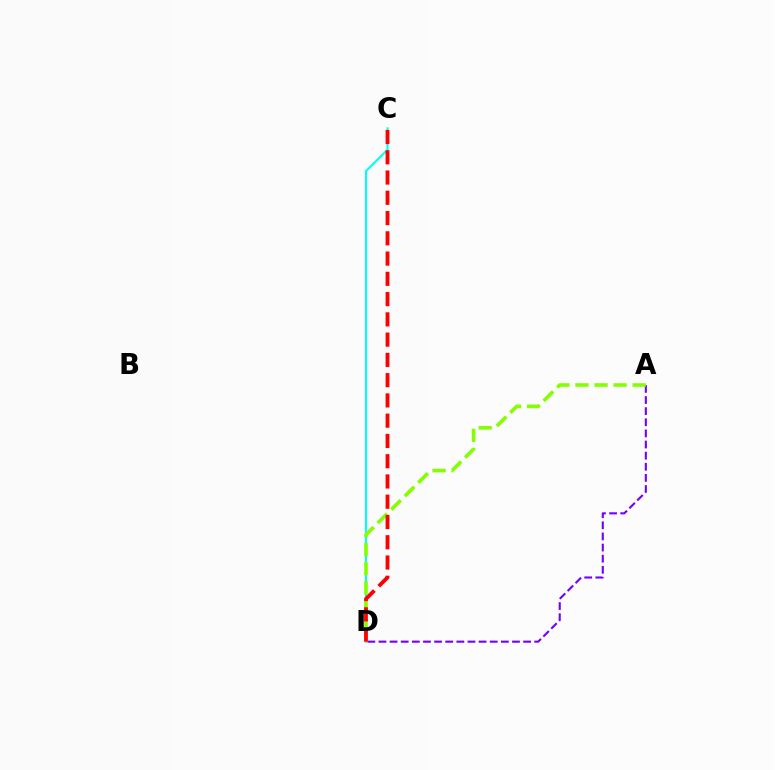{('C', 'D'): [{'color': '#00fff6', 'line_style': 'solid', 'thickness': 1.51}, {'color': '#ff0000', 'line_style': 'dashed', 'thickness': 2.75}], ('A', 'D'): [{'color': '#7200ff', 'line_style': 'dashed', 'thickness': 1.51}, {'color': '#84ff00', 'line_style': 'dashed', 'thickness': 2.59}]}